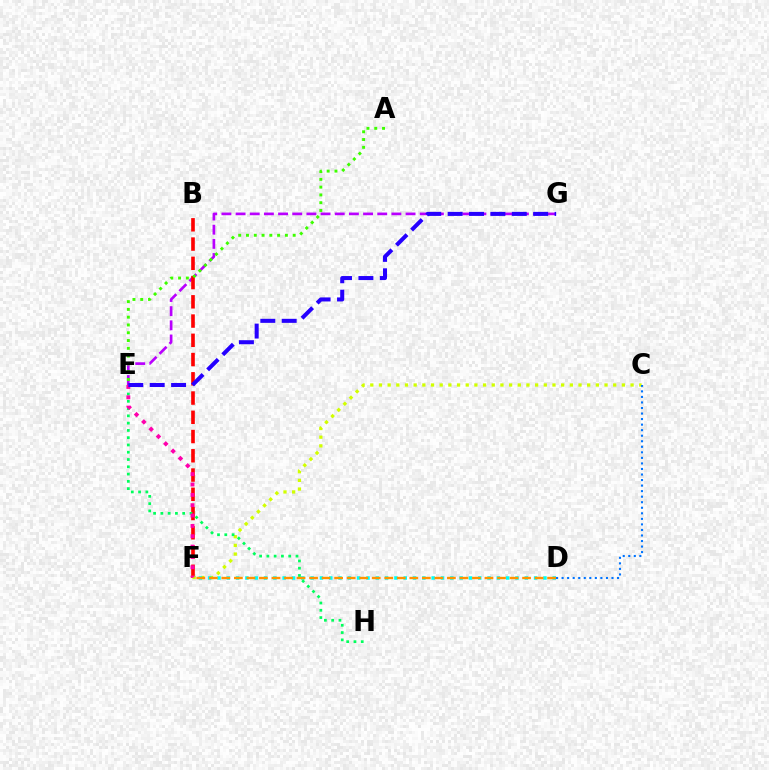{('E', 'G'): [{'color': '#b900ff', 'line_style': 'dashed', 'thickness': 1.92}, {'color': '#2500ff', 'line_style': 'dashed', 'thickness': 2.91}], ('B', 'F'): [{'color': '#ff0000', 'line_style': 'dashed', 'thickness': 2.61}], ('C', 'F'): [{'color': '#d1ff00', 'line_style': 'dotted', 'thickness': 2.36}], ('C', 'D'): [{'color': '#0074ff', 'line_style': 'dotted', 'thickness': 1.51}], ('D', 'F'): [{'color': '#00fff6', 'line_style': 'dotted', 'thickness': 2.53}, {'color': '#ff9400', 'line_style': 'dashed', 'thickness': 1.7}], ('A', 'E'): [{'color': '#3dff00', 'line_style': 'dotted', 'thickness': 2.11}], ('E', 'H'): [{'color': '#00ff5c', 'line_style': 'dotted', 'thickness': 1.98}], ('E', 'F'): [{'color': '#ff00ac', 'line_style': 'dotted', 'thickness': 2.81}]}